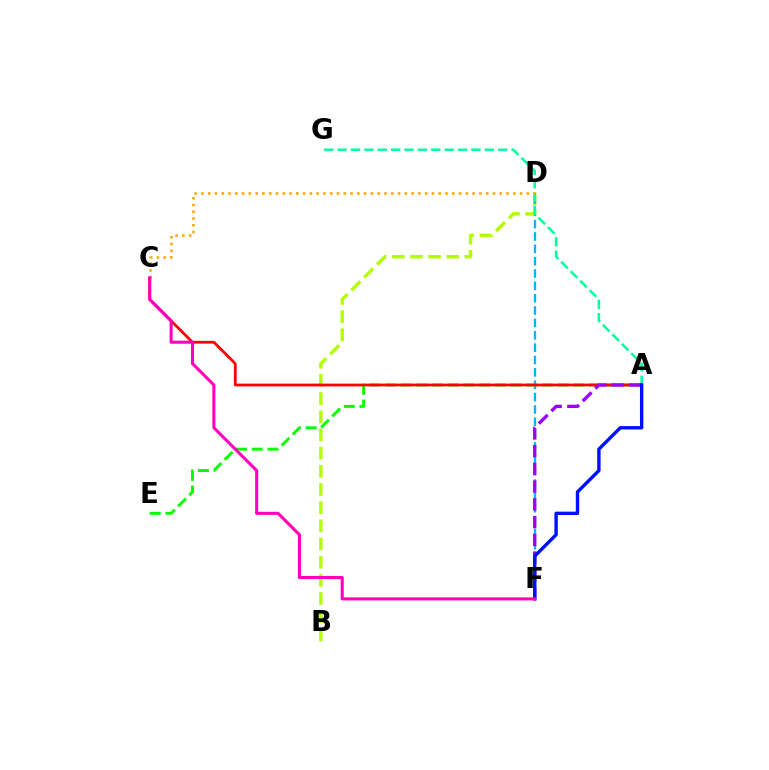{('B', 'D'): [{'color': '#b3ff00', 'line_style': 'dashed', 'thickness': 2.47}], ('D', 'F'): [{'color': '#00b5ff', 'line_style': 'dashed', 'thickness': 1.68}], ('A', 'E'): [{'color': '#08ff00', 'line_style': 'dashed', 'thickness': 2.13}], ('A', 'G'): [{'color': '#00ff9d', 'line_style': 'dashed', 'thickness': 1.82}], ('C', 'D'): [{'color': '#ffa500', 'line_style': 'dotted', 'thickness': 1.84}], ('A', 'C'): [{'color': '#ff0000', 'line_style': 'solid', 'thickness': 2.0}], ('A', 'F'): [{'color': '#9b00ff', 'line_style': 'dashed', 'thickness': 2.41}, {'color': '#0010ff', 'line_style': 'solid', 'thickness': 2.44}], ('C', 'F'): [{'color': '#ff00bd', 'line_style': 'solid', 'thickness': 2.2}]}